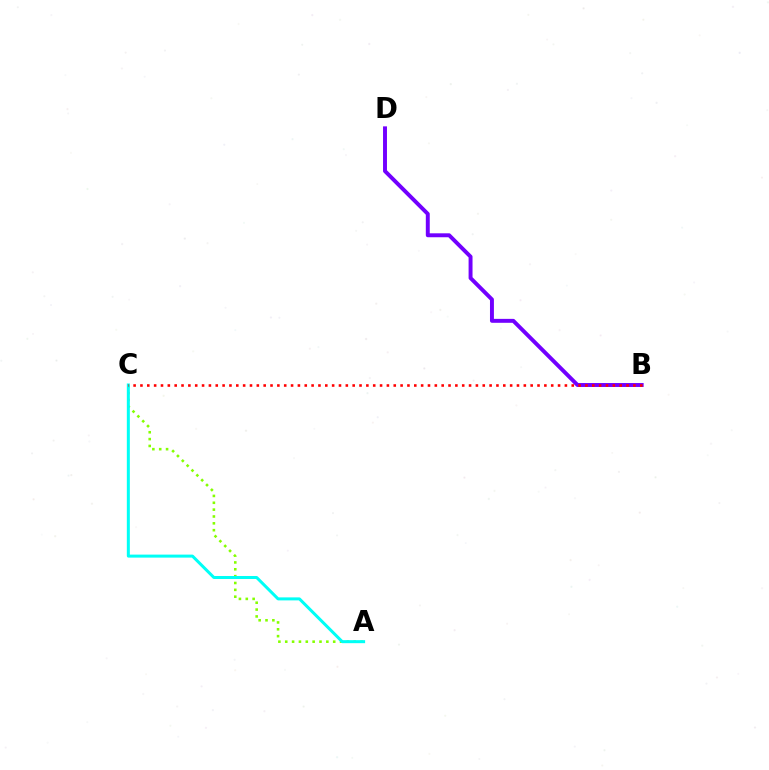{('A', 'C'): [{'color': '#84ff00', 'line_style': 'dotted', 'thickness': 1.86}, {'color': '#00fff6', 'line_style': 'solid', 'thickness': 2.17}], ('B', 'D'): [{'color': '#7200ff', 'line_style': 'solid', 'thickness': 2.83}], ('B', 'C'): [{'color': '#ff0000', 'line_style': 'dotted', 'thickness': 1.86}]}